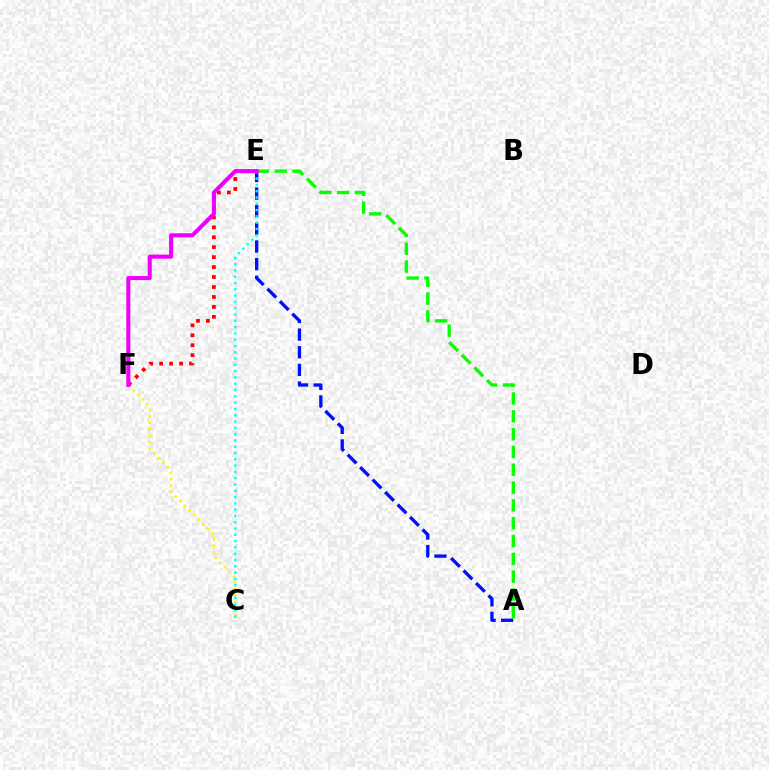{('C', 'F'): [{'color': '#fcf500', 'line_style': 'dotted', 'thickness': 1.77}], ('A', 'E'): [{'color': '#0010ff', 'line_style': 'dashed', 'thickness': 2.4}, {'color': '#08ff00', 'line_style': 'dashed', 'thickness': 2.42}], ('E', 'F'): [{'color': '#ff0000', 'line_style': 'dotted', 'thickness': 2.7}, {'color': '#ee00ff', 'line_style': 'solid', 'thickness': 2.93}], ('C', 'E'): [{'color': '#00fff6', 'line_style': 'dotted', 'thickness': 1.71}]}